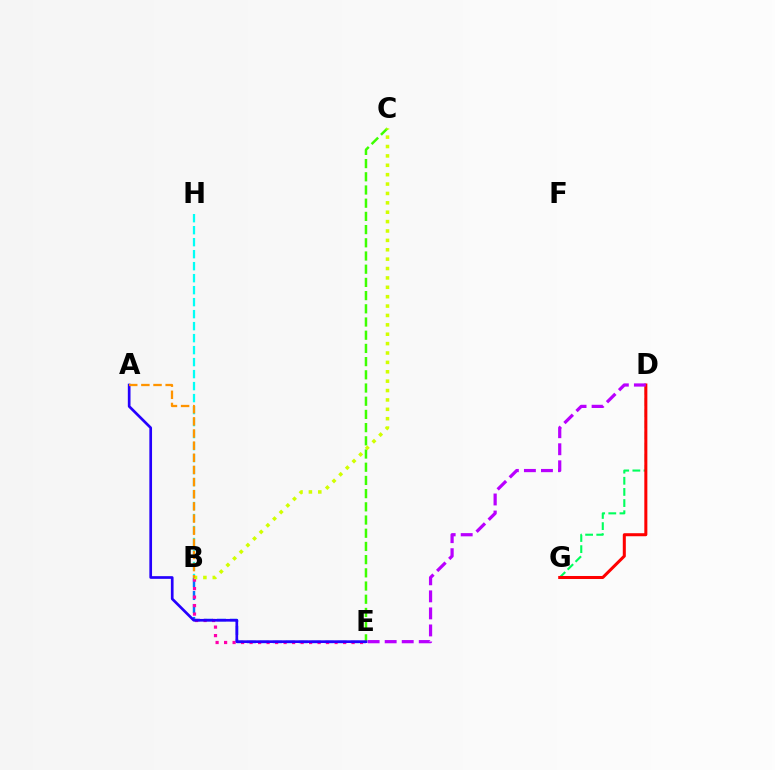{('D', 'G'): [{'color': '#00ff5c', 'line_style': 'dashed', 'thickness': 1.51}, {'color': '#ff0000', 'line_style': 'solid', 'thickness': 2.18}], ('B', 'E'): [{'color': '#0074ff', 'line_style': 'dashed', 'thickness': 1.76}, {'color': '#ff00ac', 'line_style': 'dotted', 'thickness': 2.31}], ('B', 'H'): [{'color': '#00fff6', 'line_style': 'dashed', 'thickness': 1.63}], ('C', 'E'): [{'color': '#3dff00', 'line_style': 'dashed', 'thickness': 1.79}], ('D', 'E'): [{'color': '#b900ff', 'line_style': 'dashed', 'thickness': 2.31}], ('A', 'E'): [{'color': '#2500ff', 'line_style': 'solid', 'thickness': 1.93}], ('B', 'C'): [{'color': '#d1ff00', 'line_style': 'dotted', 'thickness': 2.55}], ('A', 'B'): [{'color': '#ff9400', 'line_style': 'dashed', 'thickness': 1.65}]}